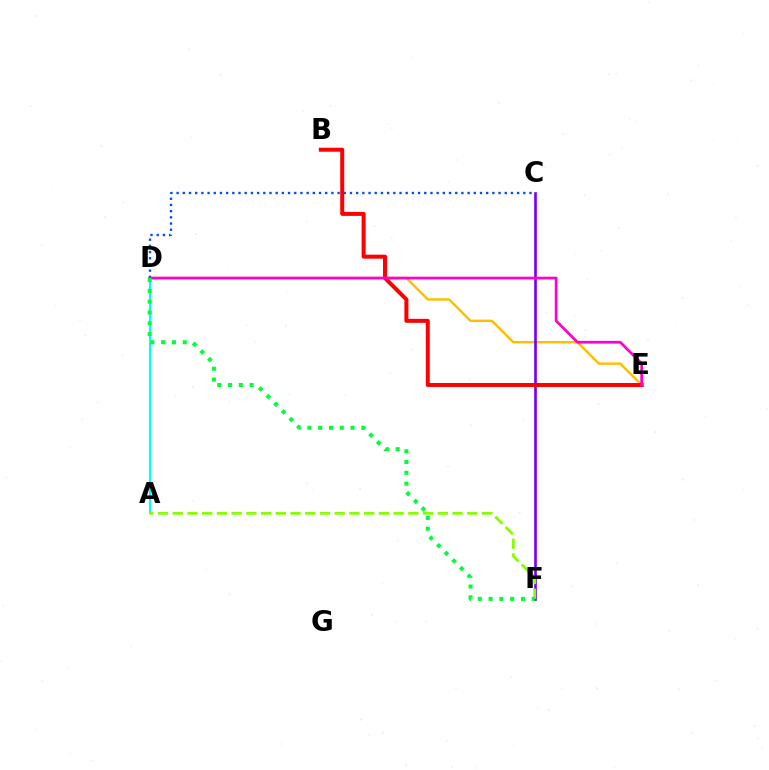{('D', 'E'): [{'color': '#ffbd00', 'line_style': 'solid', 'thickness': 1.73}, {'color': '#ff00cf', 'line_style': 'solid', 'thickness': 1.97}], ('C', 'D'): [{'color': '#004bff', 'line_style': 'dotted', 'thickness': 1.68}], ('C', 'F'): [{'color': '#7200ff', 'line_style': 'solid', 'thickness': 1.91}], ('B', 'E'): [{'color': '#ff0000', 'line_style': 'solid', 'thickness': 2.87}], ('A', 'D'): [{'color': '#00fff6', 'line_style': 'solid', 'thickness': 1.54}], ('A', 'F'): [{'color': '#84ff00', 'line_style': 'dashed', 'thickness': 2.0}], ('D', 'F'): [{'color': '#00ff39', 'line_style': 'dotted', 'thickness': 2.93}]}